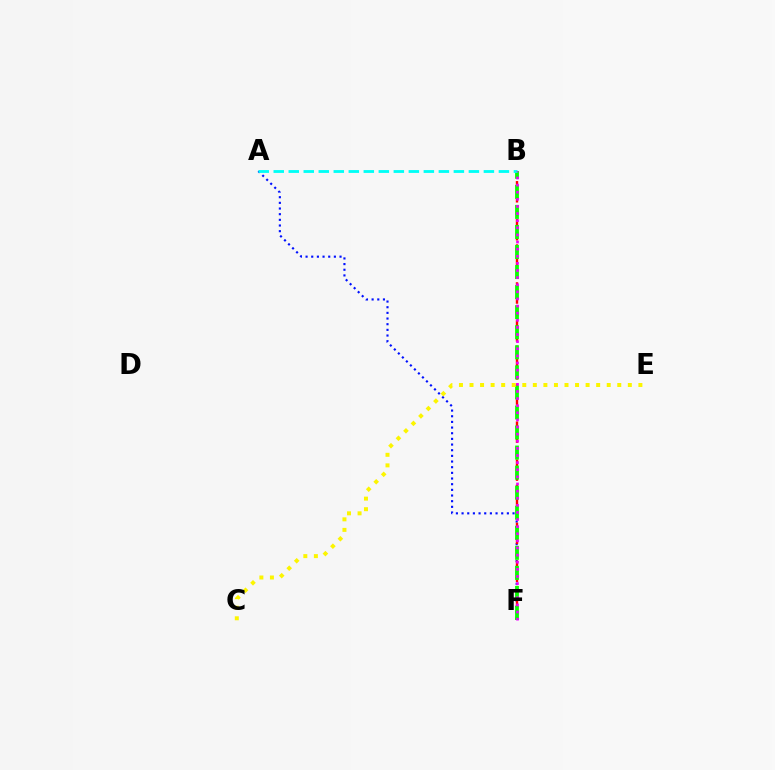{('A', 'F'): [{'color': '#0010ff', 'line_style': 'dotted', 'thickness': 1.54}], ('B', 'F'): [{'color': '#ff0000', 'line_style': 'dashed', 'thickness': 1.72}, {'color': '#08ff00', 'line_style': 'dashed', 'thickness': 2.72}, {'color': '#ee00ff', 'line_style': 'dotted', 'thickness': 1.93}], ('C', 'E'): [{'color': '#fcf500', 'line_style': 'dotted', 'thickness': 2.87}], ('A', 'B'): [{'color': '#00fff6', 'line_style': 'dashed', 'thickness': 2.04}]}